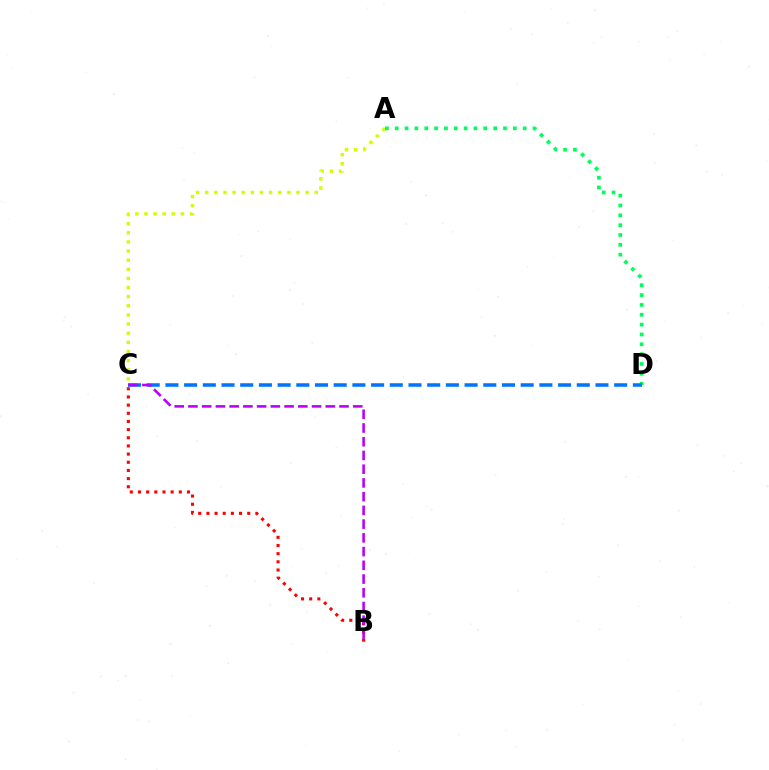{('A', 'C'): [{'color': '#d1ff00', 'line_style': 'dotted', 'thickness': 2.48}], ('A', 'D'): [{'color': '#00ff5c', 'line_style': 'dotted', 'thickness': 2.67}], ('B', 'C'): [{'color': '#ff0000', 'line_style': 'dotted', 'thickness': 2.22}, {'color': '#b900ff', 'line_style': 'dashed', 'thickness': 1.87}], ('C', 'D'): [{'color': '#0074ff', 'line_style': 'dashed', 'thickness': 2.54}]}